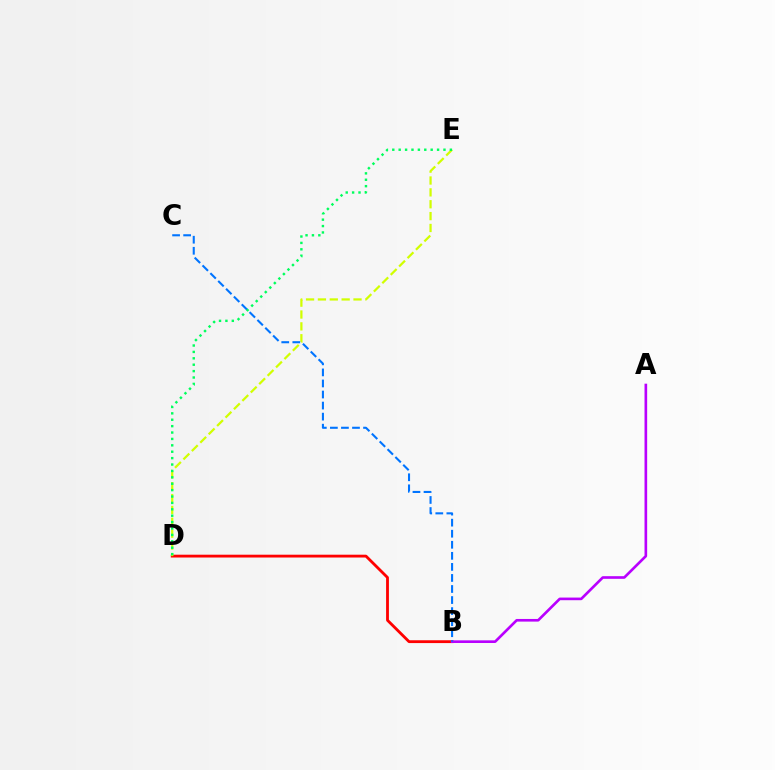{('B', 'D'): [{'color': '#ff0000', 'line_style': 'solid', 'thickness': 2.03}], ('D', 'E'): [{'color': '#d1ff00', 'line_style': 'dashed', 'thickness': 1.61}, {'color': '#00ff5c', 'line_style': 'dotted', 'thickness': 1.74}], ('A', 'B'): [{'color': '#b900ff', 'line_style': 'solid', 'thickness': 1.9}], ('B', 'C'): [{'color': '#0074ff', 'line_style': 'dashed', 'thickness': 1.5}]}